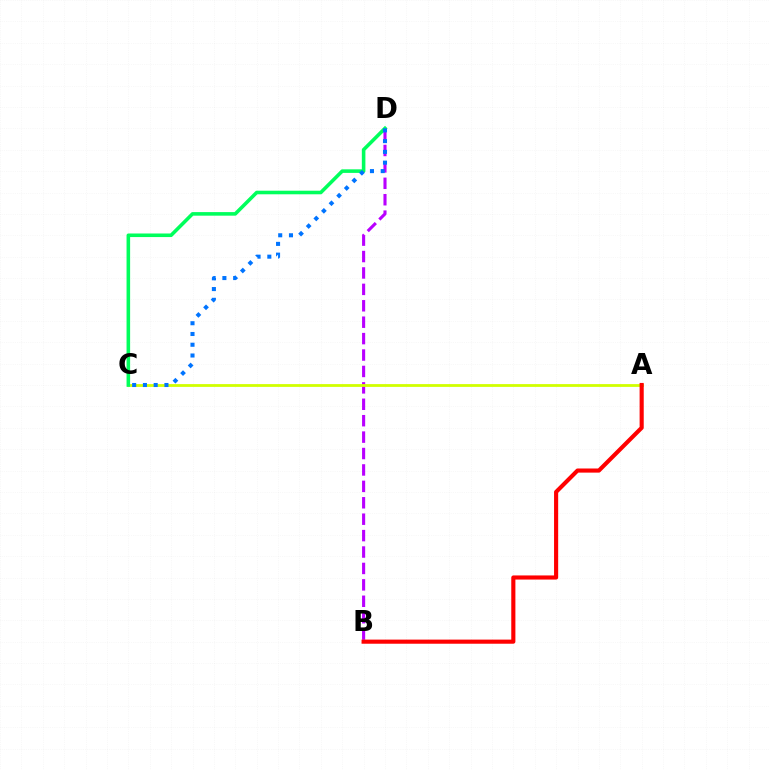{('B', 'D'): [{'color': '#b900ff', 'line_style': 'dashed', 'thickness': 2.23}], ('A', 'C'): [{'color': '#d1ff00', 'line_style': 'solid', 'thickness': 2.01}], ('C', 'D'): [{'color': '#00ff5c', 'line_style': 'solid', 'thickness': 2.57}, {'color': '#0074ff', 'line_style': 'dotted', 'thickness': 2.92}], ('A', 'B'): [{'color': '#ff0000', 'line_style': 'solid', 'thickness': 2.97}]}